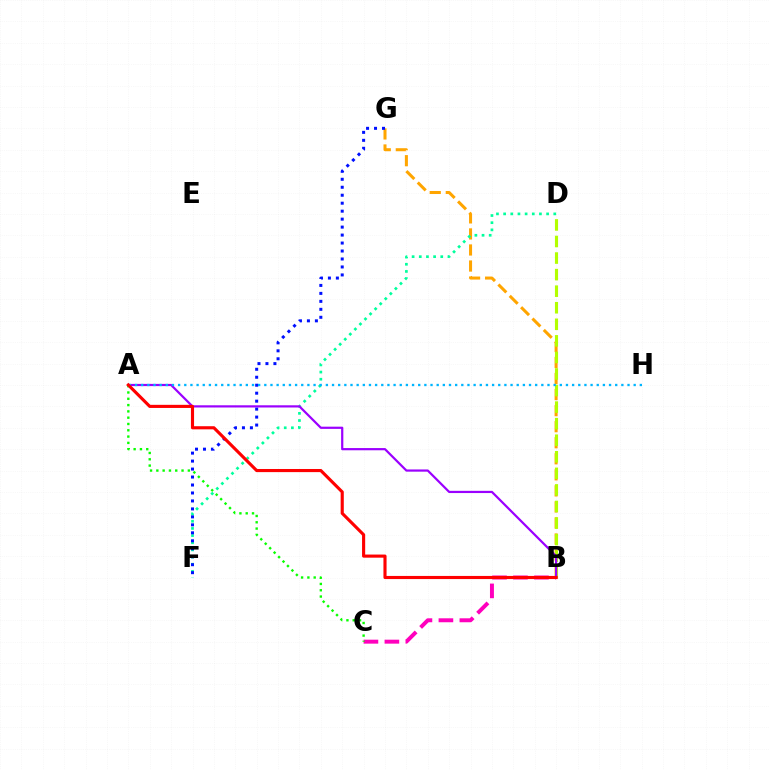{('B', 'G'): [{'color': '#ffa500', 'line_style': 'dashed', 'thickness': 2.18}], ('B', 'D'): [{'color': '#b3ff00', 'line_style': 'dashed', 'thickness': 2.25}], ('D', 'F'): [{'color': '#00ff9d', 'line_style': 'dotted', 'thickness': 1.95}], ('B', 'C'): [{'color': '#ff00bd', 'line_style': 'dashed', 'thickness': 2.85}], ('A', 'B'): [{'color': '#9b00ff', 'line_style': 'solid', 'thickness': 1.59}, {'color': '#ff0000', 'line_style': 'solid', 'thickness': 2.25}], ('F', 'G'): [{'color': '#0010ff', 'line_style': 'dotted', 'thickness': 2.17}], ('A', 'C'): [{'color': '#08ff00', 'line_style': 'dotted', 'thickness': 1.71}], ('A', 'H'): [{'color': '#00b5ff', 'line_style': 'dotted', 'thickness': 1.67}]}